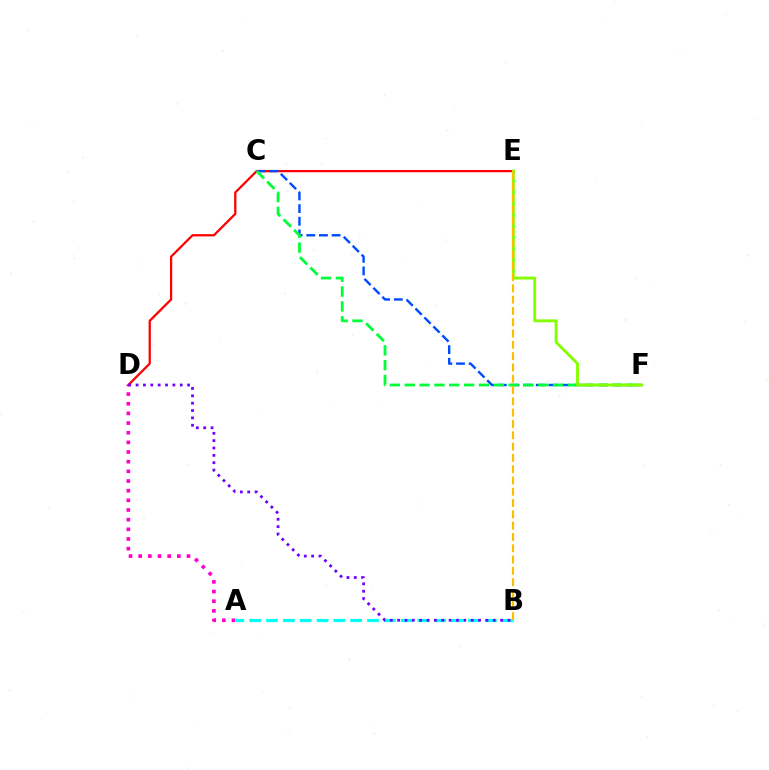{('D', 'E'): [{'color': '#ff0000', 'line_style': 'solid', 'thickness': 1.63}], ('A', 'D'): [{'color': '#ff00cf', 'line_style': 'dotted', 'thickness': 2.62}], ('C', 'F'): [{'color': '#004bff', 'line_style': 'dashed', 'thickness': 1.72}, {'color': '#00ff39', 'line_style': 'dashed', 'thickness': 2.02}], ('A', 'B'): [{'color': '#00fff6', 'line_style': 'dashed', 'thickness': 2.29}], ('B', 'D'): [{'color': '#7200ff', 'line_style': 'dotted', 'thickness': 2.0}], ('E', 'F'): [{'color': '#84ff00', 'line_style': 'solid', 'thickness': 2.08}], ('B', 'E'): [{'color': '#ffbd00', 'line_style': 'dashed', 'thickness': 1.54}]}